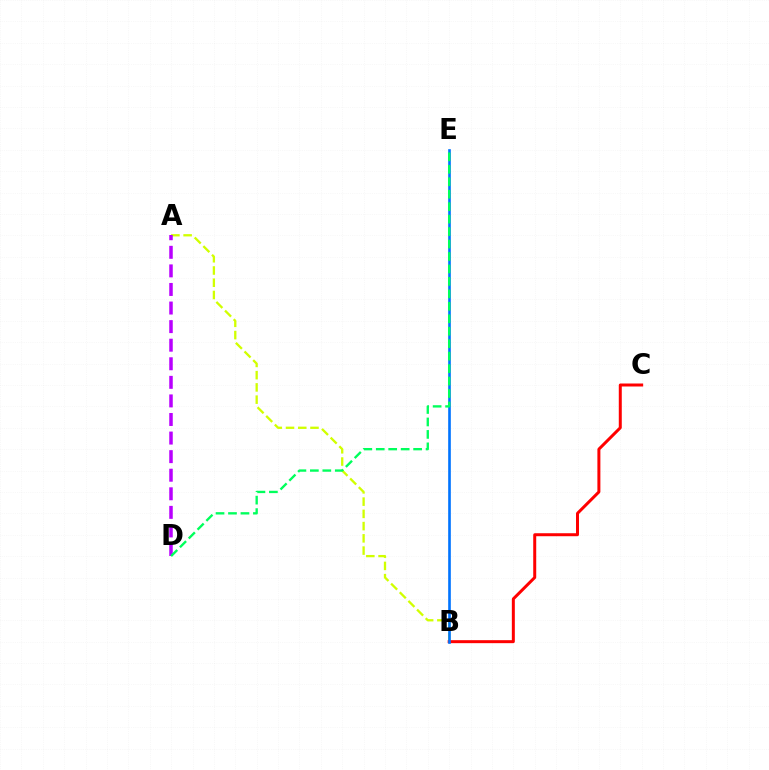{('A', 'B'): [{'color': '#d1ff00', 'line_style': 'dashed', 'thickness': 1.66}], ('A', 'D'): [{'color': '#b900ff', 'line_style': 'dashed', 'thickness': 2.52}], ('B', 'C'): [{'color': '#ff0000', 'line_style': 'solid', 'thickness': 2.15}], ('B', 'E'): [{'color': '#0074ff', 'line_style': 'solid', 'thickness': 1.9}], ('D', 'E'): [{'color': '#00ff5c', 'line_style': 'dashed', 'thickness': 1.69}]}